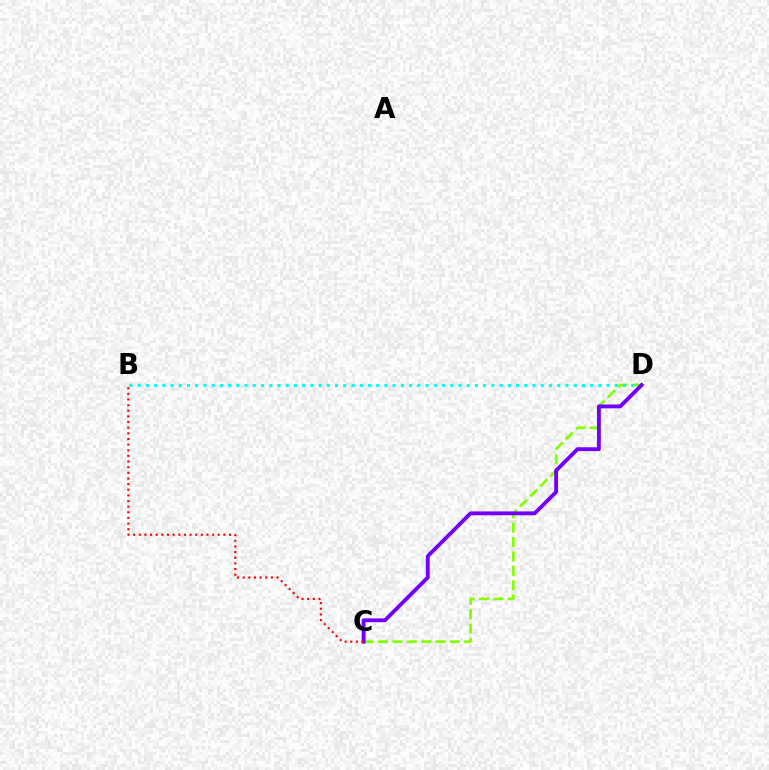{('C', 'D'): [{'color': '#84ff00', 'line_style': 'dashed', 'thickness': 1.95}, {'color': '#7200ff', 'line_style': 'solid', 'thickness': 2.77}], ('B', 'D'): [{'color': '#00fff6', 'line_style': 'dotted', 'thickness': 2.24}], ('B', 'C'): [{'color': '#ff0000', 'line_style': 'dotted', 'thickness': 1.53}]}